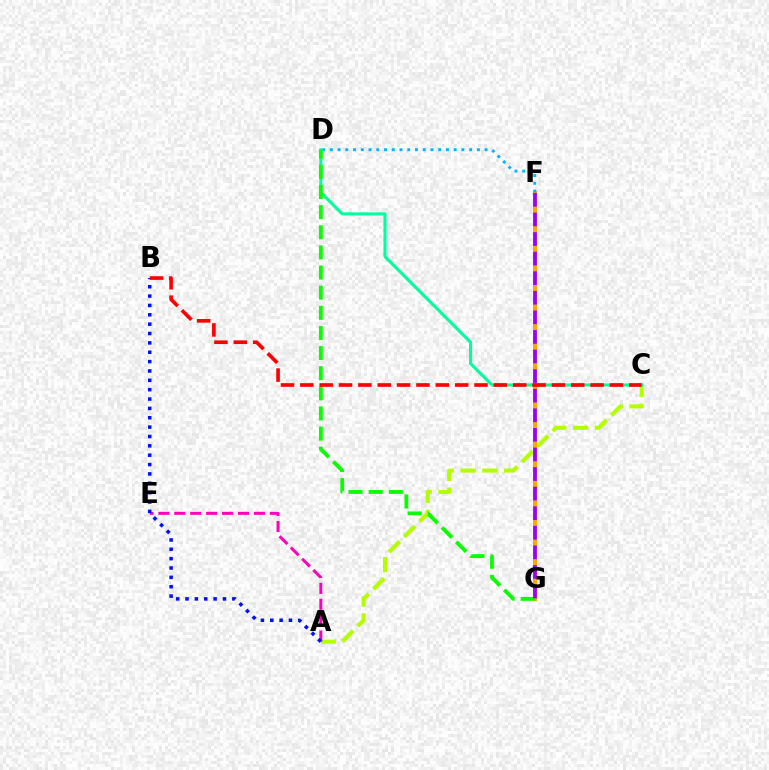{('A', 'C'): [{'color': '#b3ff00', 'line_style': 'dashed', 'thickness': 2.95}], ('C', 'D'): [{'color': '#00ff9d', 'line_style': 'solid', 'thickness': 2.2}], ('F', 'G'): [{'color': '#ffa500', 'line_style': 'solid', 'thickness': 2.91}, {'color': '#9b00ff', 'line_style': 'dashed', 'thickness': 2.66}], ('A', 'E'): [{'color': '#ff00bd', 'line_style': 'dashed', 'thickness': 2.16}], ('A', 'B'): [{'color': '#0010ff', 'line_style': 'dotted', 'thickness': 2.54}], ('D', 'F'): [{'color': '#00b5ff', 'line_style': 'dotted', 'thickness': 2.1}], ('D', 'G'): [{'color': '#08ff00', 'line_style': 'dashed', 'thickness': 2.73}], ('B', 'C'): [{'color': '#ff0000', 'line_style': 'dashed', 'thickness': 2.63}]}